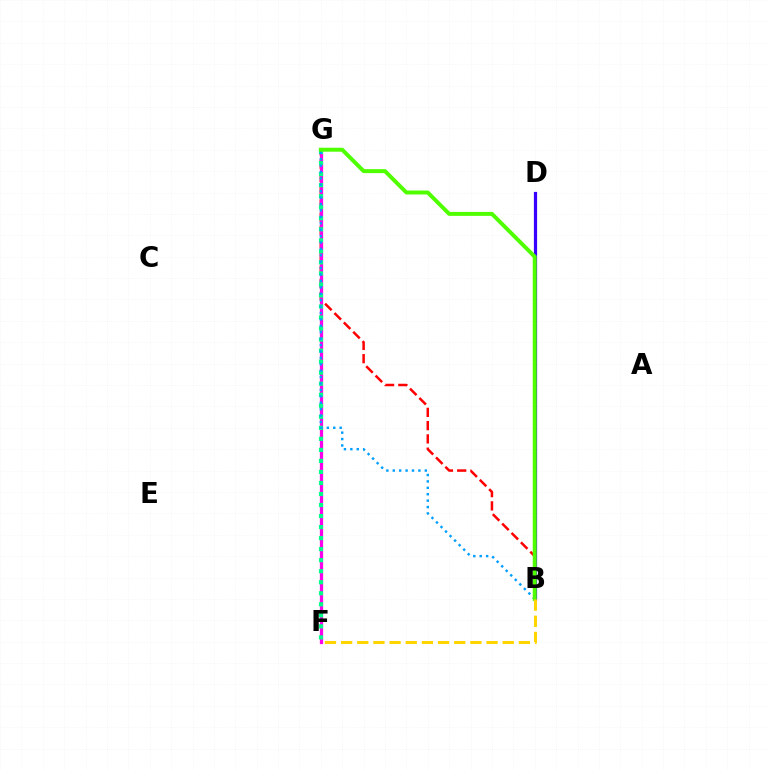{('B', 'D'): [{'color': '#3700ff', 'line_style': 'solid', 'thickness': 2.31}], ('B', 'G'): [{'color': '#ff0000', 'line_style': 'dashed', 'thickness': 1.8}, {'color': '#009eff', 'line_style': 'dotted', 'thickness': 1.74}, {'color': '#4fff00', 'line_style': 'solid', 'thickness': 2.86}], ('F', 'G'): [{'color': '#ff00ed', 'line_style': 'solid', 'thickness': 2.34}, {'color': '#00ff86', 'line_style': 'dotted', 'thickness': 3.0}], ('B', 'F'): [{'color': '#ffd500', 'line_style': 'dashed', 'thickness': 2.2}]}